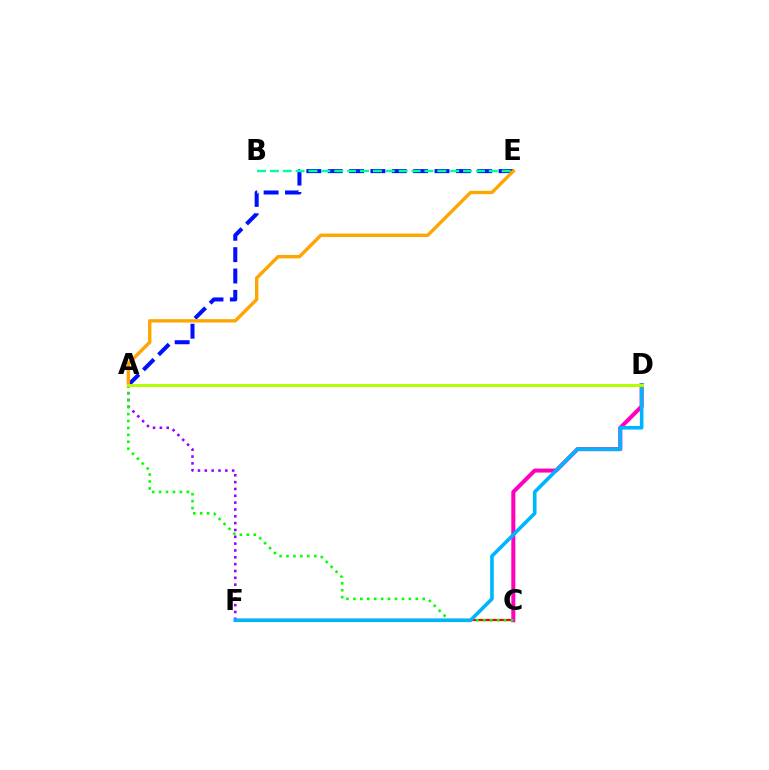{('C', 'F'): [{'color': '#ff0000', 'line_style': 'solid', 'thickness': 1.58}], ('C', 'D'): [{'color': '#ff00bd', 'line_style': 'solid', 'thickness': 2.89}], ('A', 'F'): [{'color': '#9b00ff', 'line_style': 'dotted', 'thickness': 1.86}], ('A', 'E'): [{'color': '#0010ff', 'line_style': 'dashed', 'thickness': 2.9}, {'color': '#ffa500', 'line_style': 'solid', 'thickness': 2.43}], ('A', 'C'): [{'color': '#08ff00', 'line_style': 'dotted', 'thickness': 1.88}], ('B', 'E'): [{'color': '#00ff9d', 'line_style': 'dashed', 'thickness': 1.75}], ('D', 'F'): [{'color': '#00b5ff', 'line_style': 'solid', 'thickness': 2.6}], ('A', 'D'): [{'color': '#b3ff00', 'line_style': 'solid', 'thickness': 2.14}]}